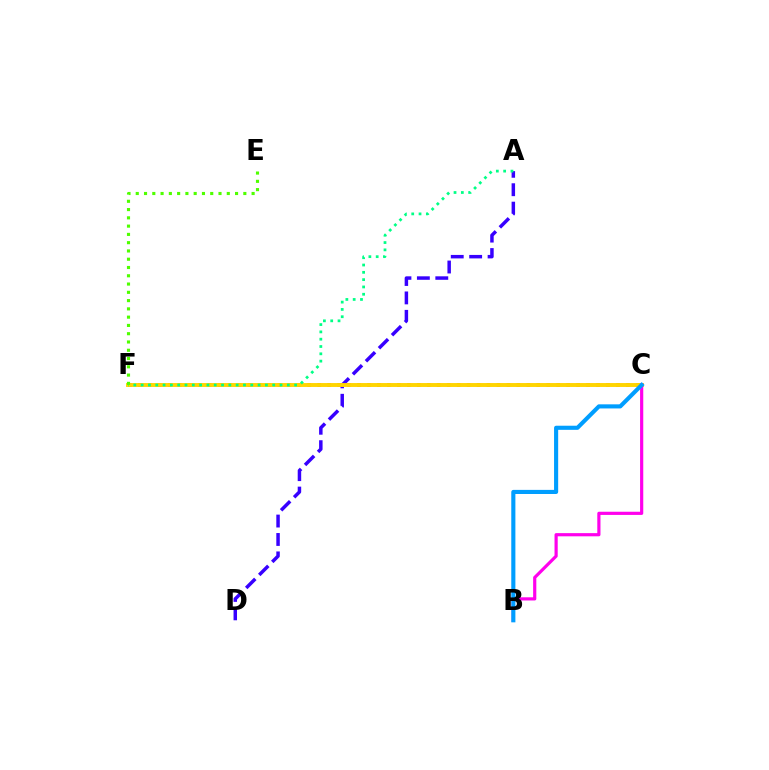{('A', 'D'): [{'color': '#3700ff', 'line_style': 'dashed', 'thickness': 2.5}], ('C', 'F'): [{'color': '#ff0000', 'line_style': 'dotted', 'thickness': 2.71}, {'color': '#ffd500', 'line_style': 'solid', 'thickness': 2.81}], ('B', 'C'): [{'color': '#ff00ed', 'line_style': 'solid', 'thickness': 2.29}, {'color': '#009eff', 'line_style': 'solid', 'thickness': 2.96}], ('A', 'F'): [{'color': '#00ff86', 'line_style': 'dotted', 'thickness': 1.99}], ('E', 'F'): [{'color': '#4fff00', 'line_style': 'dotted', 'thickness': 2.25}]}